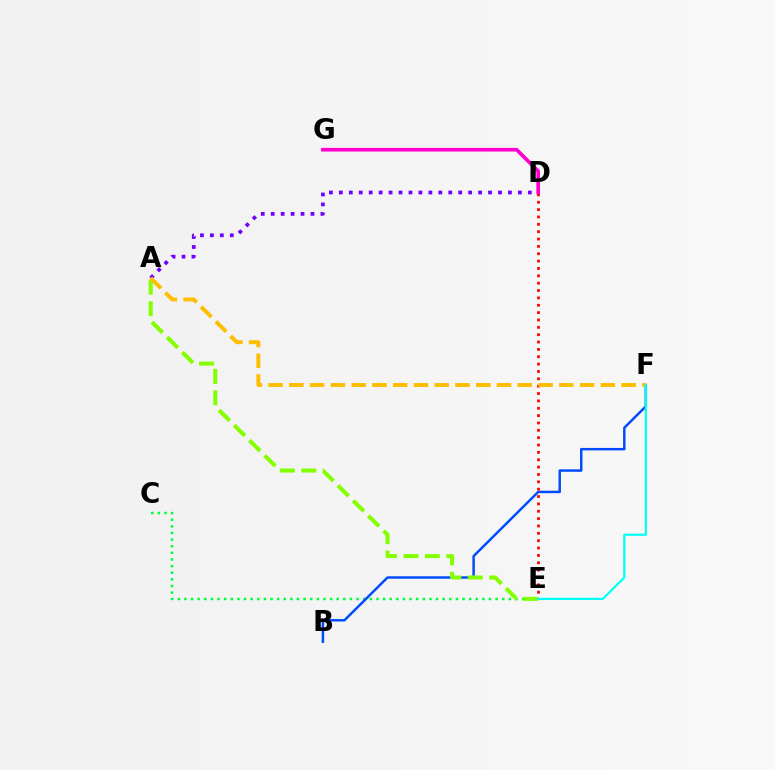{('C', 'E'): [{'color': '#00ff39', 'line_style': 'dotted', 'thickness': 1.8}], ('B', 'F'): [{'color': '#004bff', 'line_style': 'solid', 'thickness': 1.78}], ('D', 'E'): [{'color': '#ff0000', 'line_style': 'dotted', 'thickness': 2.0}], ('A', 'D'): [{'color': '#7200ff', 'line_style': 'dotted', 'thickness': 2.7}], ('D', 'G'): [{'color': '#ff00cf', 'line_style': 'solid', 'thickness': 2.63}], ('A', 'E'): [{'color': '#84ff00', 'line_style': 'dashed', 'thickness': 2.91}], ('A', 'F'): [{'color': '#ffbd00', 'line_style': 'dashed', 'thickness': 2.82}], ('E', 'F'): [{'color': '#00fff6', 'line_style': 'solid', 'thickness': 1.59}]}